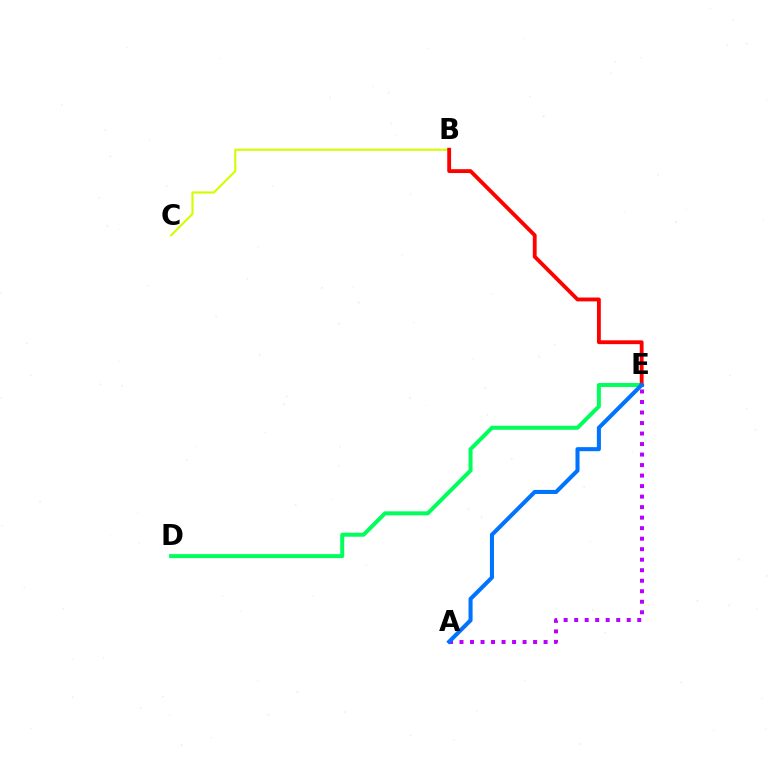{('B', 'C'): [{'color': '#d1ff00', 'line_style': 'solid', 'thickness': 1.54}], ('A', 'E'): [{'color': '#b900ff', 'line_style': 'dotted', 'thickness': 2.86}, {'color': '#0074ff', 'line_style': 'solid', 'thickness': 2.93}], ('D', 'E'): [{'color': '#00ff5c', 'line_style': 'solid', 'thickness': 2.87}], ('B', 'E'): [{'color': '#ff0000', 'line_style': 'solid', 'thickness': 2.77}]}